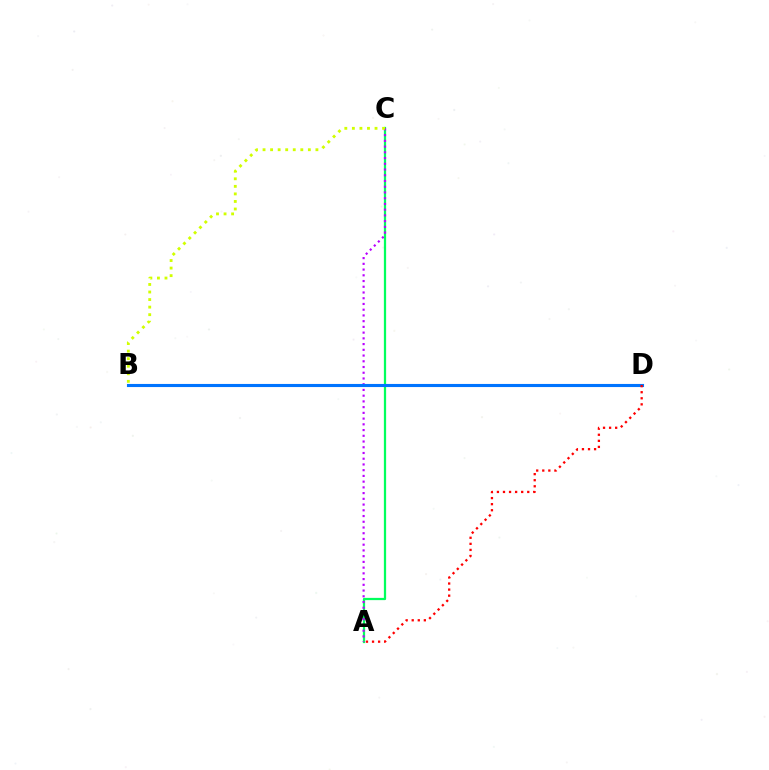{('A', 'C'): [{'color': '#00ff5c', 'line_style': 'solid', 'thickness': 1.62}, {'color': '#b900ff', 'line_style': 'dotted', 'thickness': 1.56}], ('B', 'D'): [{'color': '#0074ff', 'line_style': 'solid', 'thickness': 2.24}], ('A', 'D'): [{'color': '#ff0000', 'line_style': 'dotted', 'thickness': 1.65}], ('B', 'C'): [{'color': '#d1ff00', 'line_style': 'dotted', 'thickness': 2.05}]}